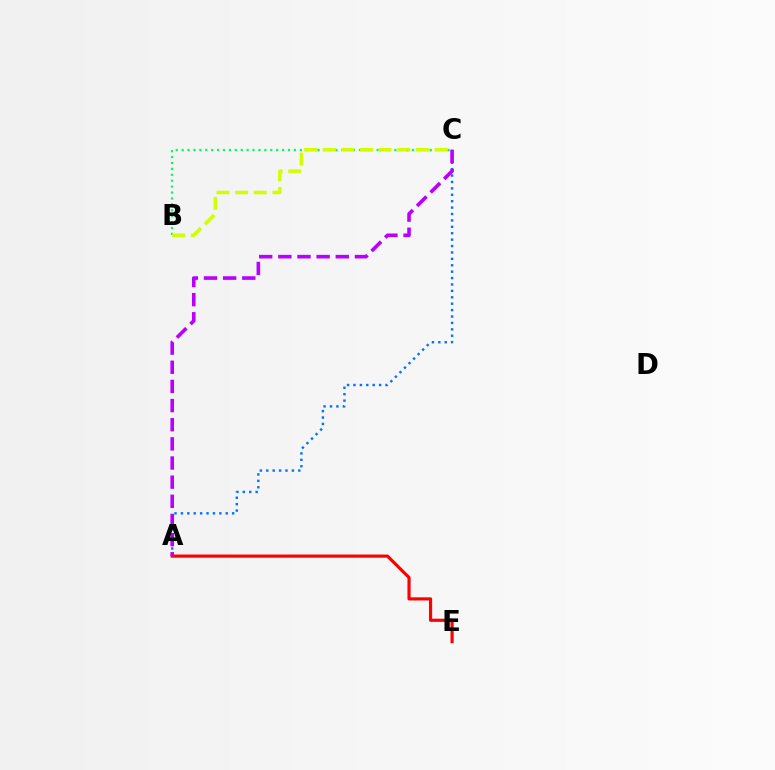{('A', 'C'): [{'color': '#0074ff', 'line_style': 'dotted', 'thickness': 1.74}, {'color': '#b900ff', 'line_style': 'dashed', 'thickness': 2.6}], ('A', 'E'): [{'color': '#ff0000', 'line_style': 'solid', 'thickness': 2.27}], ('B', 'C'): [{'color': '#00ff5c', 'line_style': 'dotted', 'thickness': 1.61}, {'color': '#d1ff00', 'line_style': 'dashed', 'thickness': 2.53}]}